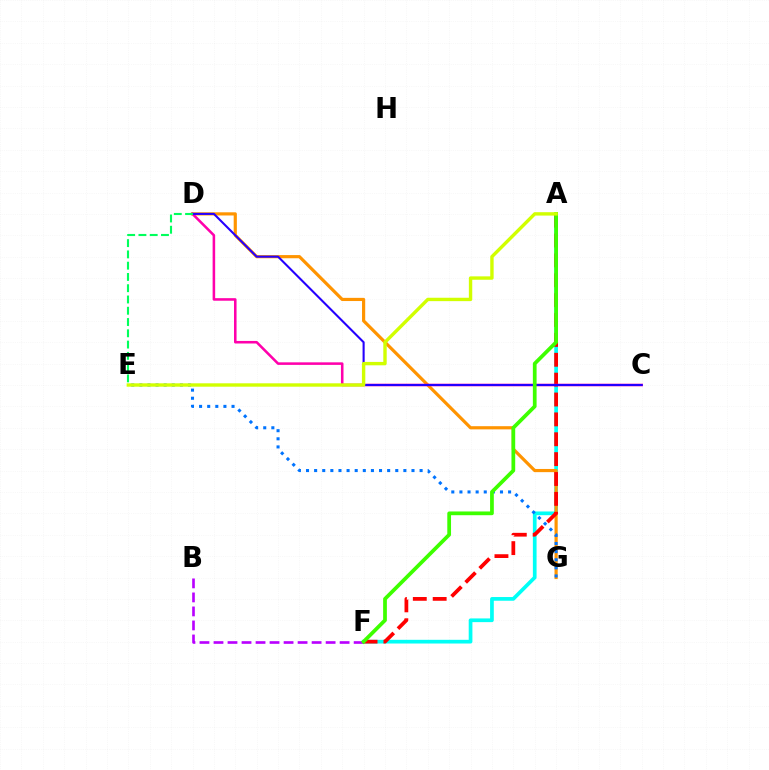{('A', 'F'): [{'color': '#00fff6', 'line_style': 'solid', 'thickness': 2.67}, {'color': '#ff0000', 'line_style': 'dashed', 'thickness': 2.7}, {'color': '#3dff00', 'line_style': 'solid', 'thickness': 2.69}], ('D', 'G'): [{'color': '#ff9400', 'line_style': 'solid', 'thickness': 2.29}], ('E', 'G'): [{'color': '#0074ff', 'line_style': 'dotted', 'thickness': 2.2}], ('C', 'D'): [{'color': '#ff00ac', 'line_style': 'solid', 'thickness': 1.84}, {'color': '#2500ff', 'line_style': 'solid', 'thickness': 1.5}], ('B', 'F'): [{'color': '#b900ff', 'line_style': 'dashed', 'thickness': 1.9}], ('D', 'E'): [{'color': '#00ff5c', 'line_style': 'dashed', 'thickness': 1.53}], ('A', 'E'): [{'color': '#d1ff00', 'line_style': 'solid', 'thickness': 2.44}]}